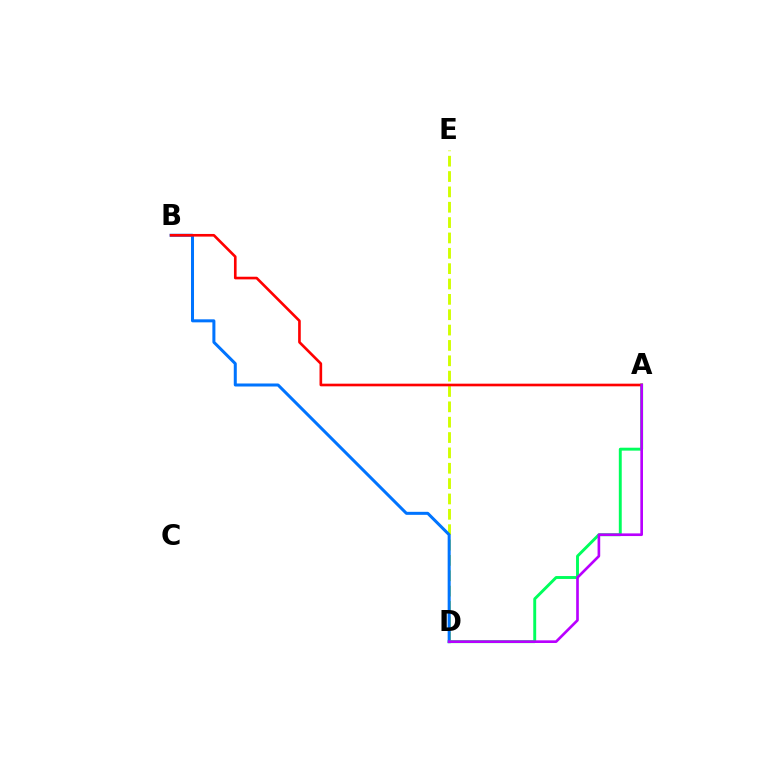{('A', 'D'): [{'color': '#00ff5c', 'line_style': 'solid', 'thickness': 2.1}, {'color': '#b900ff', 'line_style': 'solid', 'thickness': 1.91}], ('D', 'E'): [{'color': '#d1ff00', 'line_style': 'dashed', 'thickness': 2.09}], ('B', 'D'): [{'color': '#0074ff', 'line_style': 'solid', 'thickness': 2.17}], ('A', 'B'): [{'color': '#ff0000', 'line_style': 'solid', 'thickness': 1.9}]}